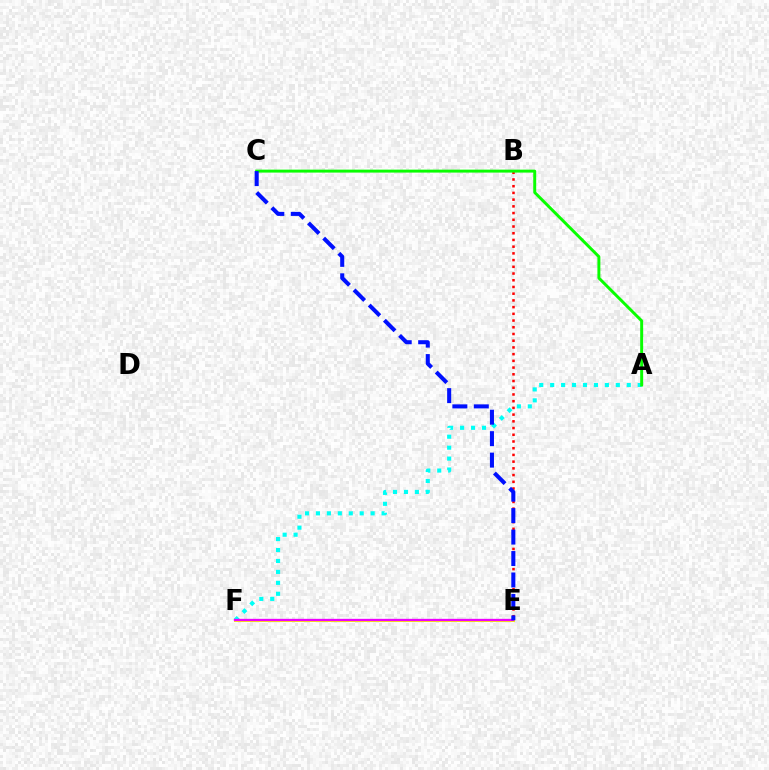{('A', 'F'): [{'color': '#00fff6', 'line_style': 'dotted', 'thickness': 2.97}], ('B', 'E'): [{'color': '#ff0000', 'line_style': 'dotted', 'thickness': 1.83}], ('A', 'C'): [{'color': '#08ff00', 'line_style': 'solid', 'thickness': 2.13}], ('E', 'F'): [{'color': '#fcf500', 'line_style': 'solid', 'thickness': 2.15}, {'color': '#ee00ff', 'line_style': 'solid', 'thickness': 1.68}], ('C', 'E'): [{'color': '#0010ff', 'line_style': 'dashed', 'thickness': 2.91}]}